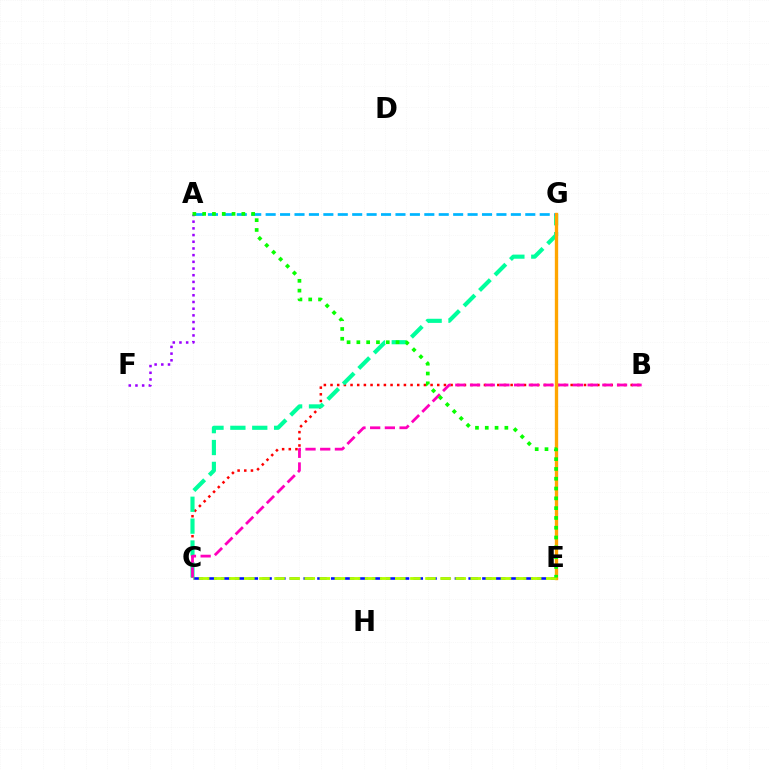{('B', 'C'): [{'color': '#ff0000', 'line_style': 'dotted', 'thickness': 1.81}, {'color': '#ff00bd', 'line_style': 'dashed', 'thickness': 2.0}], ('C', 'G'): [{'color': '#00ff9d', 'line_style': 'dashed', 'thickness': 2.97}], ('C', 'E'): [{'color': '#0010ff', 'line_style': 'dashed', 'thickness': 1.87}, {'color': '#b3ff00', 'line_style': 'dashed', 'thickness': 2.05}], ('A', 'G'): [{'color': '#00b5ff', 'line_style': 'dashed', 'thickness': 1.96}], ('E', 'G'): [{'color': '#ffa500', 'line_style': 'solid', 'thickness': 2.41}], ('A', 'F'): [{'color': '#9b00ff', 'line_style': 'dotted', 'thickness': 1.82}], ('A', 'E'): [{'color': '#08ff00', 'line_style': 'dotted', 'thickness': 2.66}]}